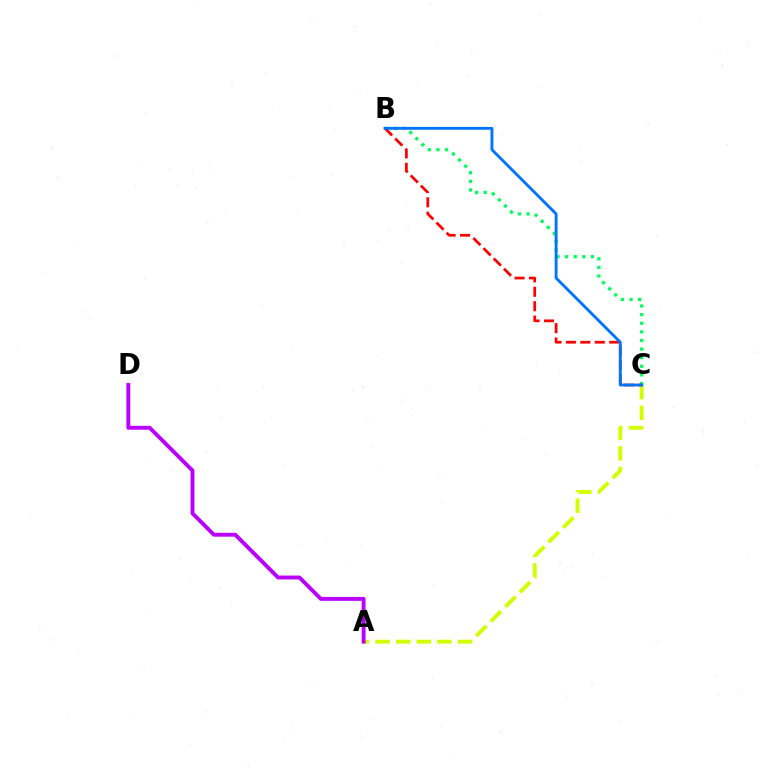{('B', 'C'): [{'color': '#00ff5c', 'line_style': 'dotted', 'thickness': 2.34}, {'color': '#ff0000', 'line_style': 'dashed', 'thickness': 1.96}, {'color': '#0074ff', 'line_style': 'solid', 'thickness': 2.06}], ('A', 'C'): [{'color': '#d1ff00', 'line_style': 'dashed', 'thickness': 2.8}], ('A', 'D'): [{'color': '#b900ff', 'line_style': 'solid', 'thickness': 2.8}]}